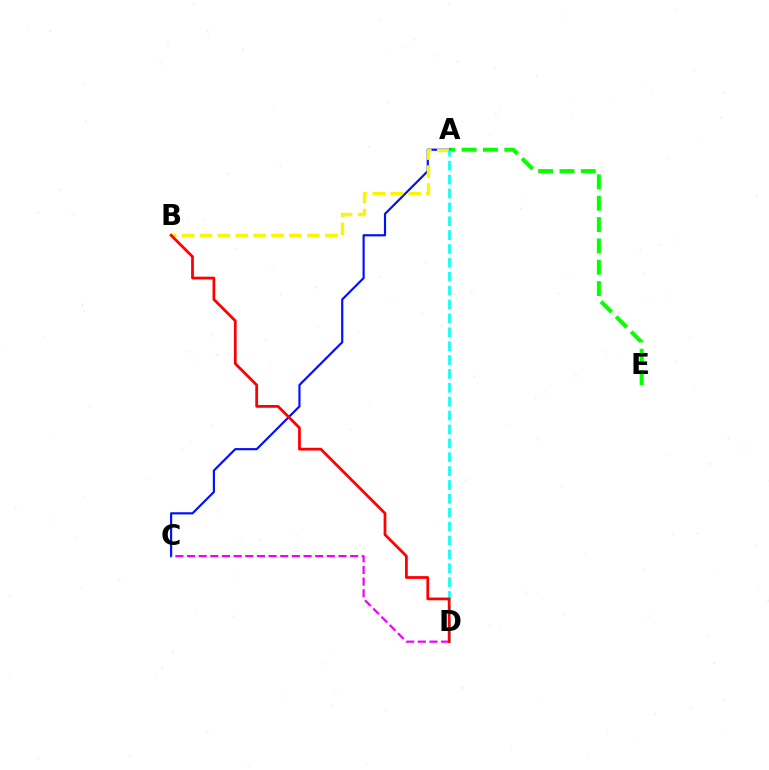{('A', 'E'): [{'color': '#08ff00', 'line_style': 'dashed', 'thickness': 2.9}], ('A', 'C'): [{'color': '#0010ff', 'line_style': 'solid', 'thickness': 1.56}], ('C', 'D'): [{'color': '#ee00ff', 'line_style': 'dashed', 'thickness': 1.58}], ('A', 'B'): [{'color': '#fcf500', 'line_style': 'dashed', 'thickness': 2.43}], ('A', 'D'): [{'color': '#00fff6', 'line_style': 'dashed', 'thickness': 1.89}], ('B', 'D'): [{'color': '#ff0000', 'line_style': 'solid', 'thickness': 1.99}]}